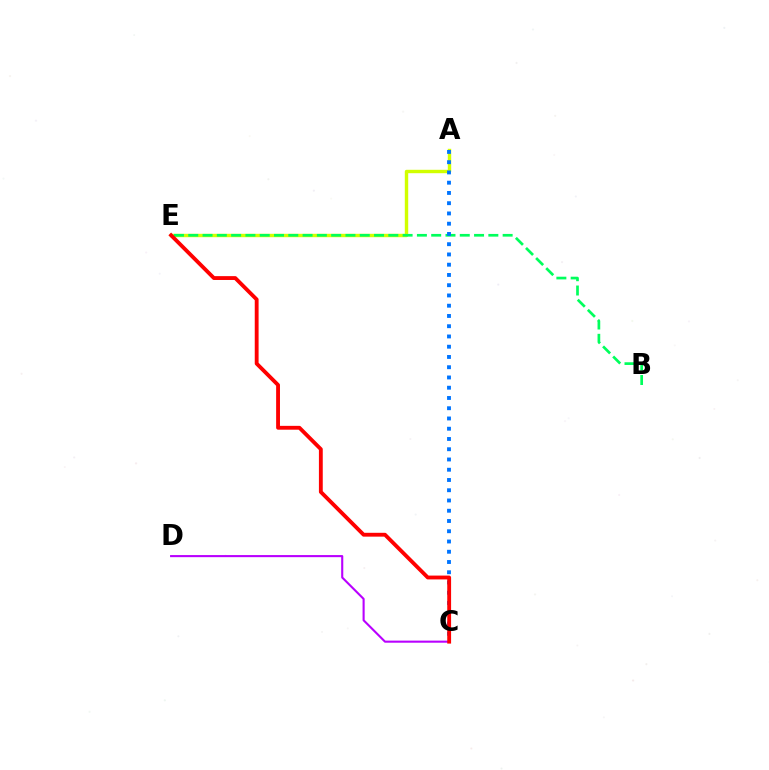{('C', 'D'): [{'color': '#b900ff', 'line_style': 'solid', 'thickness': 1.51}], ('A', 'E'): [{'color': '#d1ff00', 'line_style': 'solid', 'thickness': 2.45}], ('B', 'E'): [{'color': '#00ff5c', 'line_style': 'dashed', 'thickness': 1.94}], ('A', 'C'): [{'color': '#0074ff', 'line_style': 'dotted', 'thickness': 2.79}], ('C', 'E'): [{'color': '#ff0000', 'line_style': 'solid', 'thickness': 2.77}]}